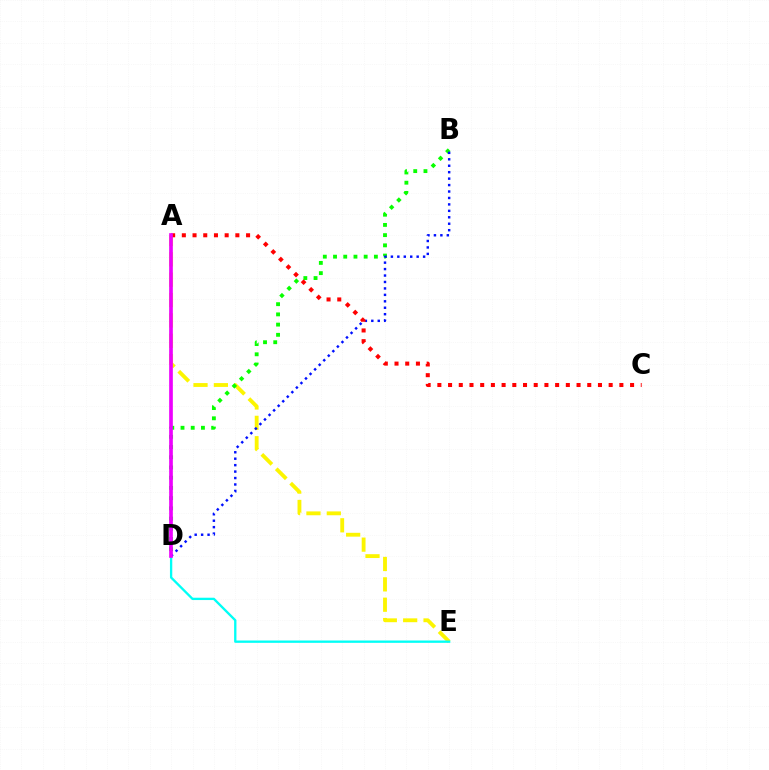{('A', 'E'): [{'color': '#fcf500', 'line_style': 'dashed', 'thickness': 2.77}], ('B', 'D'): [{'color': '#08ff00', 'line_style': 'dotted', 'thickness': 2.78}, {'color': '#0010ff', 'line_style': 'dotted', 'thickness': 1.75}], ('D', 'E'): [{'color': '#00fff6', 'line_style': 'solid', 'thickness': 1.68}], ('A', 'C'): [{'color': '#ff0000', 'line_style': 'dotted', 'thickness': 2.91}], ('A', 'D'): [{'color': '#ee00ff', 'line_style': 'solid', 'thickness': 2.64}]}